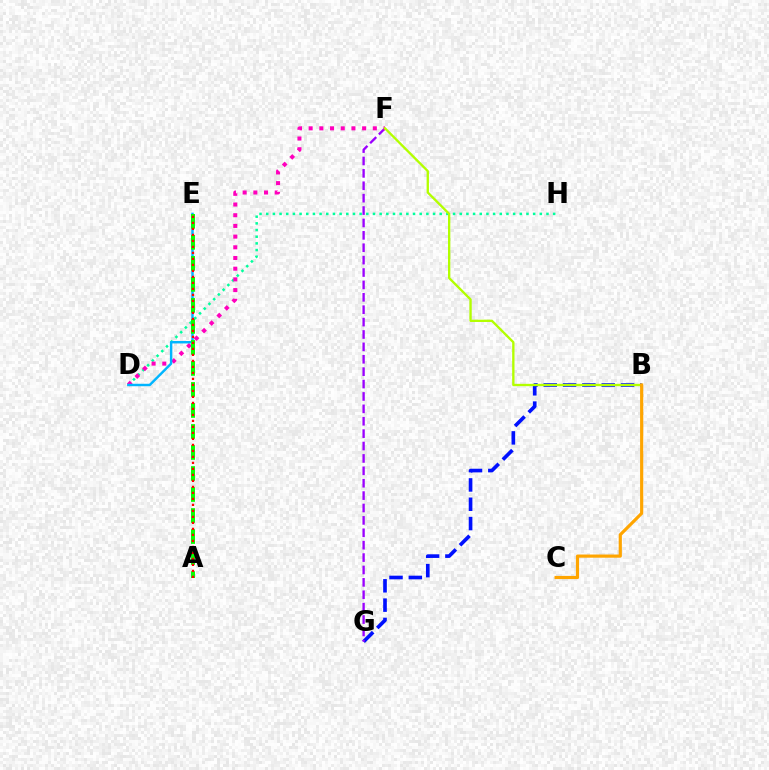{('B', 'G'): [{'color': '#0010ff', 'line_style': 'dashed', 'thickness': 2.62}], ('F', 'G'): [{'color': '#9b00ff', 'line_style': 'dashed', 'thickness': 1.68}], ('D', 'H'): [{'color': '#00ff9d', 'line_style': 'dotted', 'thickness': 1.81}], ('D', 'F'): [{'color': '#ff00bd', 'line_style': 'dotted', 'thickness': 2.91}], ('D', 'E'): [{'color': '#00b5ff', 'line_style': 'solid', 'thickness': 1.77}], ('B', 'F'): [{'color': '#b3ff00', 'line_style': 'solid', 'thickness': 1.68}], ('A', 'E'): [{'color': '#08ff00', 'line_style': 'dashed', 'thickness': 2.85}, {'color': '#ff0000', 'line_style': 'dotted', 'thickness': 1.63}], ('B', 'C'): [{'color': '#ffa500', 'line_style': 'solid', 'thickness': 2.28}]}